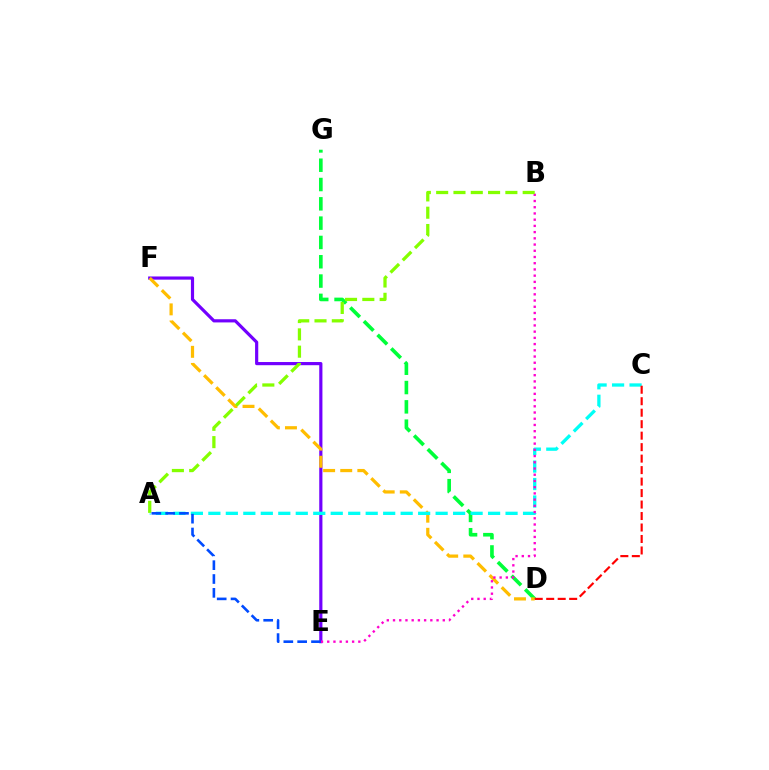{('D', 'G'): [{'color': '#00ff39', 'line_style': 'dashed', 'thickness': 2.62}], ('E', 'F'): [{'color': '#7200ff', 'line_style': 'solid', 'thickness': 2.29}], ('D', 'F'): [{'color': '#ffbd00', 'line_style': 'dashed', 'thickness': 2.32}], ('A', 'C'): [{'color': '#00fff6', 'line_style': 'dashed', 'thickness': 2.38}], ('B', 'E'): [{'color': '#ff00cf', 'line_style': 'dotted', 'thickness': 1.69}], ('A', 'B'): [{'color': '#84ff00', 'line_style': 'dashed', 'thickness': 2.35}], ('C', 'D'): [{'color': '#ff0000', 'line_style': 'dashed', 'thickness': 1.56}], ('A', 'E'): [{'color': '#004bff', 'line_style': 'dashed', 'thickness': 1.88}]}